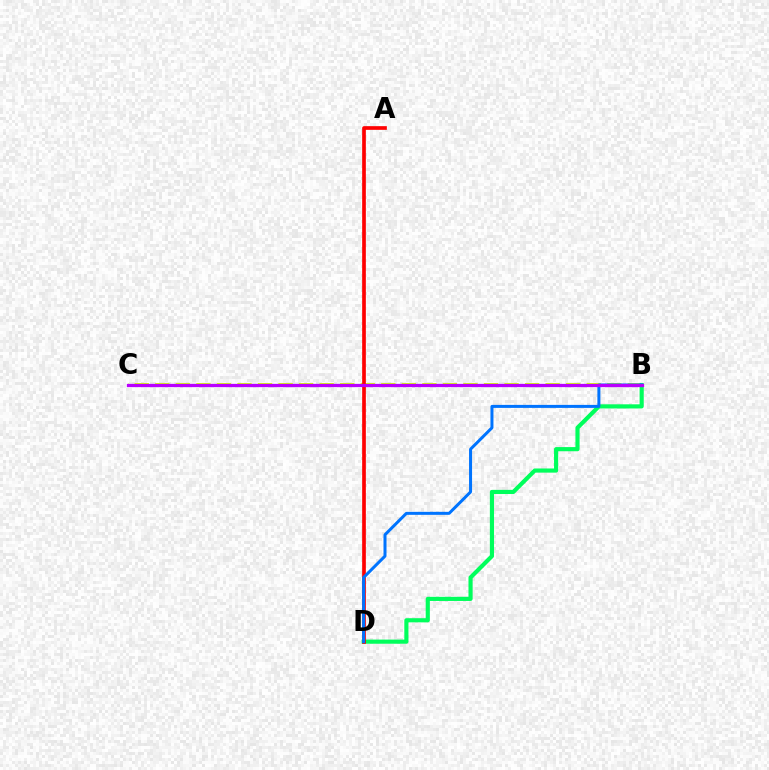{('B', 'C'): [{'color': '#d1ff00', 'line_style': 'dashed', 'thickness': 2.79}, {'color': '#b900ff', 'line_style': 'solid', 'thickness': 2.36}], ('B', 'D'): [{'color': '#00ff5c', 'line_style': 'solid', 'thickness': 2.99}, {'color': '#0074ff', 'line_style': 'solid', 'thickness': 2.17}], ('A', 'D'): [{'color': '#ff0000', 'line_style': 'solid', 'thickness': 2.65}]}